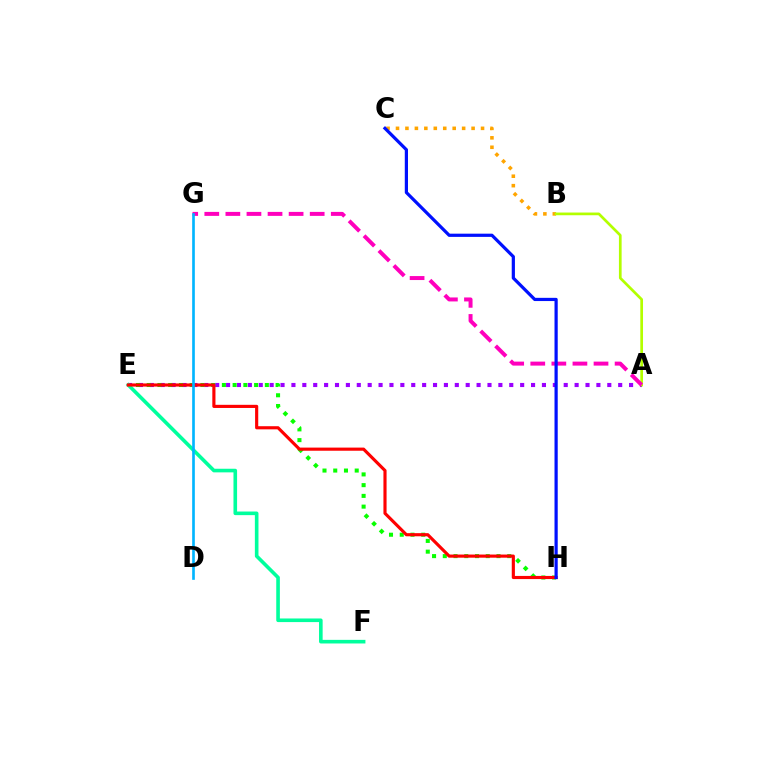{('A', 'E'): [{'color': '#9b00ff', 'line_style': 'dotted', 'thickness': 2.96}], ('B', 'C'): [{'color': '#ffa500', 'line_style': 'dotted', 'thickness': 2.57}], ('A', 'B'): [{'color': '#b3ff00', 'line_style': 'solid', 'thickness': 1.94}], ('E', 'H'): [{'color': '#08ff00', 'line_style': 'dotted', 'thickness': 2.92}, {'color': '#ff0000', 'line_style': 'solid', 'thickness': 2.26}], ('E', 'F'): [{'color': '#00ff9d', 'line_style': 'solid', 'thickness': 2.6}], ('A', 'G'): [{'color': '#ff00bd', 'line_style': 'dashed', 'thickness': 2.86}], ('C', 'H'): [{'color': '#0010ff', 'line_style': 'solid', 'thickness': 2.31}], ('D', 'G'): [{'color': '#00b5ff', 'line_style': 'solid', 'thickness': 1.91}]}